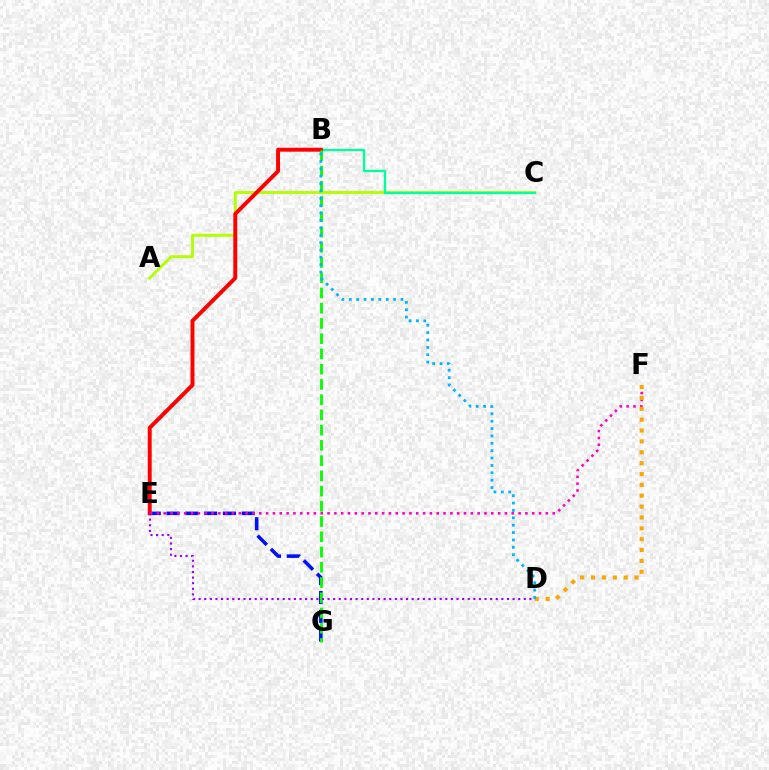{('A', 'C'): [{'color': '#b3ff00', 'line_style': 'solid', 'thickness': 2.08}], ('E', 'G'): [{'color': '#0010ff', 'line_style': 'dashed', 'thickness': 2.55}], ('B', 'C'): [{'color': '#00ff9d', 'line_style': 'solid', 'thickness': 1.66}], ('B', 'E'): [{'color': '#ff0000', 'line_style': 'solid', 'thickness': 2.83}], ('E', 'F'): [{'color': '#ff00bd', 'line_style': 'dotted', 'thickness': 1.85}], ('B', 'G'): [{'color': '#08ff00', 'line_style': 'dashed', 'thickness': 2.07}], ('D', 'F'): [{'color': '#ffa500', 'line_style': 'dotted', 'thickness': 2.95}], ('B', 'D'): [{'color': '#00b5ff', 'line_style': 'dotted', 'thickness': 2.0}], ('D', 'E'): [{'color': '#9b00ff', 'line_style': 'dotted', 'thickness': 1.52}]}